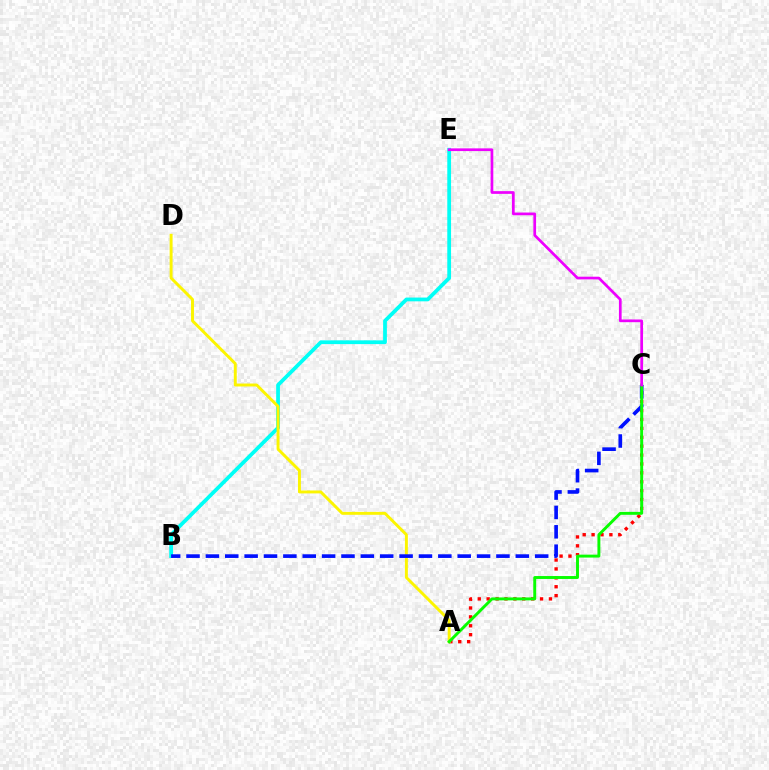{('A', 'C'): [{'color': '#ff0000', 'line_style': 'dotted', 'thickness': 2.42}, {'color': '#08ff00', 'line_style': 'solid', 'thickness': 2.1}], ('B', 'E'): [{'color': '#00fff6', 'line_style': 'solid', 'thickness': 2.71}], ('A', 'D'): [{'color': '#fcf500', 'line_style': 'solid', 'thickness': 2.11}], ('B', 'C'): [{'color': '#0010ff', 'line_style': 'dashed', 'thickness': 2.63}], ('C', 'E'): [{'color': '#ee00ff', 'line_style': 'solid', 'thickness': 1.95}]}